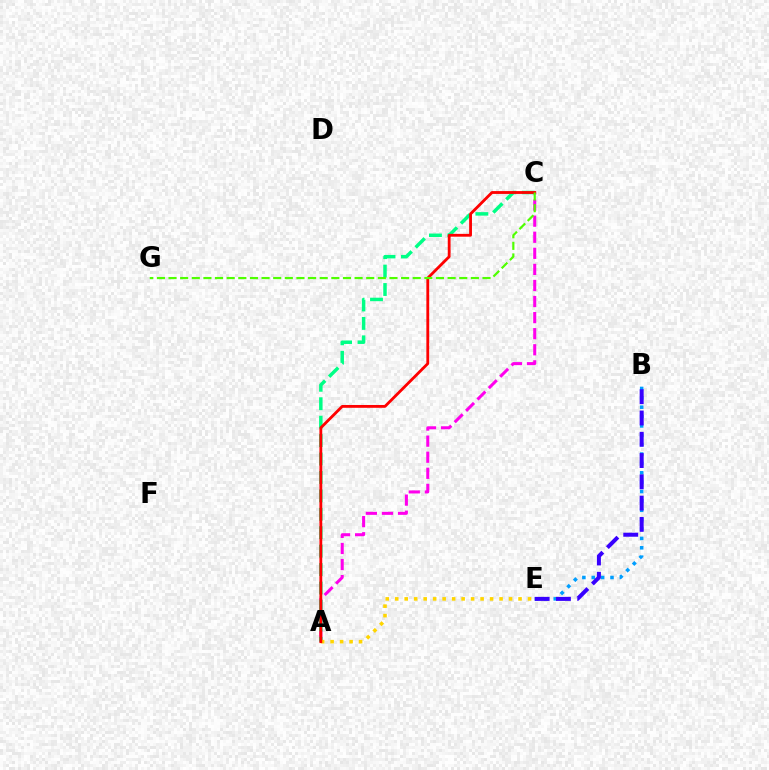{('A', 'C'): [{'color': '#ff00ed', 'line_style': 'dashed', 'thickness': 2.18}, {'color': '#00ff86', 'line_style': 'dashed', 'thickness': 2.5}, {'color': '#ff0000', 'line_style': 'solid', 'thickness': 2.03}], ('B', 'E'): [{'color': '#009eff', 'line_style': 'dotted', 'thickness': 2.55}, {'color': '#3700ff', 'line_style': 'dashed', 'thickness': 2.89}], ('A', 'E'): [{'color': '#ffd500', 'line_style': 'dotted', 'thickness': 2.58}], ('C', 'G'): [{'color': '#4fff00', 'line_style': 'dashed', 'thickness': 1.58}]}